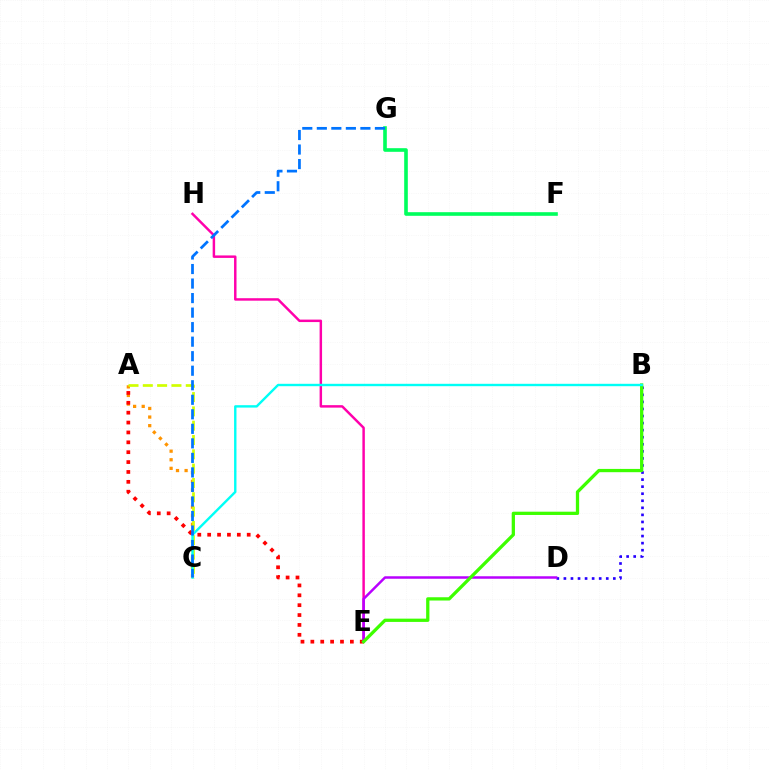{('A', 'C'): [{'color': '#ff9400', 'line_style': 'dotted', 'thickness': 2.33}, {'color': '#d1ff00', 'line_style': 'dashed', 'thickness': 1.94}], ('E', 'H'): [{'color': '#ff00ac', 'line_style': 'solid', 'thickness': 1.78}], ('A', 'E'): [{'color': '#ff0000', 'line_style': 'dotted', 'thickness': 2.68}], ('B', 'D'): [{'color': '#2500ff', 'line_style': 'dotted', 'thickness': 1.92}], ('D', 'E'): [{'color': '#b900ff', 'line_style': 'solid', 'thickness': 1.79}], ('B', 'E'): [{'color': '#3dff00', 'line_style': 'solid', 'thickness': 2.36}], ('B', 'C'): [{'color': '#00fff6', 'line_style': 'solid', 'thickness': 1.72}], ('F', 'G'): [{'color': '#00ff5c', 'line_style': 'solid', 'thickness': 2.61}], ('C', 'G'): [{'color': '#0074ff', 'line_style': 'dashed', 'thickness': 1.97}]}